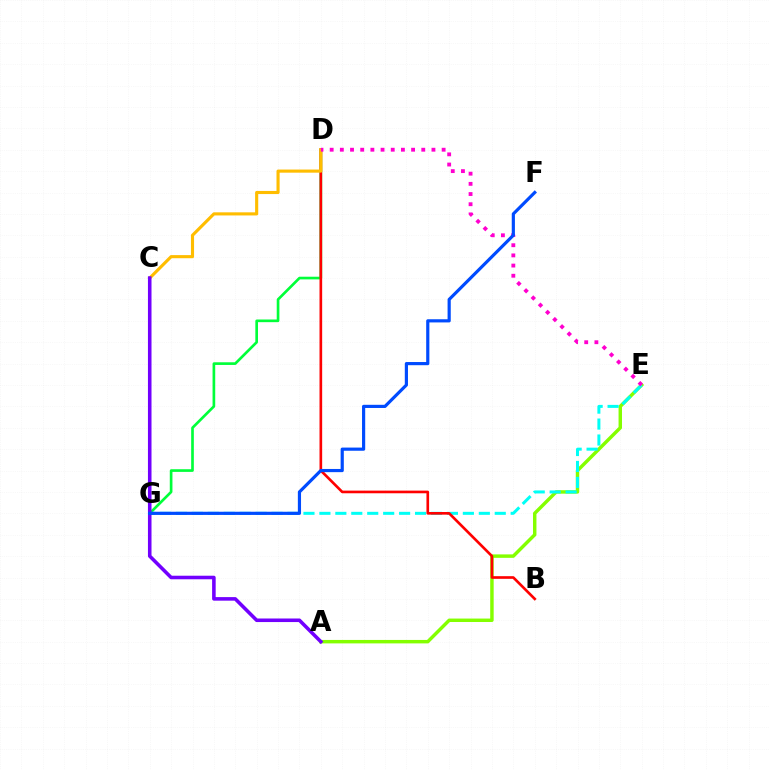{('A', 'E'): [{'color': '#84ff00', 'line_style': 'solid', 'thickness': 2.48}], ('D', 'G'): [{'color': '#00ff39', 'line_style': 'solid', 'thickness': 1.92}], ('E', 'G'): [{'color': '#00fff6', 'line_style': 'dashed', 'thickness': 2.17}], ('B', 'D'): [{'color': '#ff0000', 'line_style': 'solid', 'thickness': 1.91}], ('C', 'D'): [{'color': '#ffbd00', 'line_style': 'solid', 'thickness': 2.25}], ('A', 'C'): [{'color': '#7200ff', 'line_style': 'solid', 'thickness': 2.57}], ('D', 'E'): [{'color': '#ff00cf', 'line_style': 'dotted', 'thickness': 2.77}], ('F', 'G'): [{'color': '#004bff', 'line_style': 'solid', 'thickness': 2.29}]}